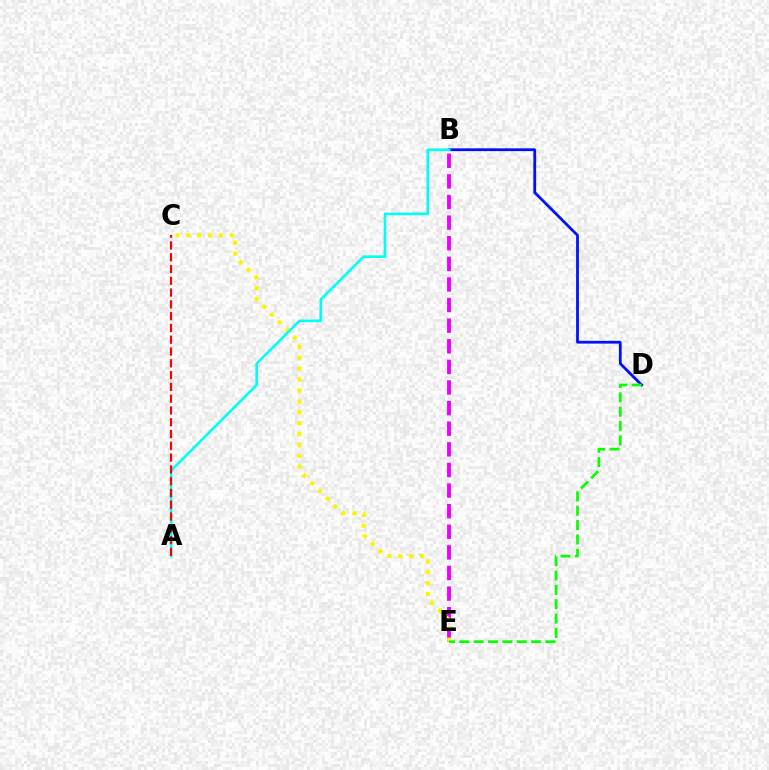{('B', 'E'): [{'color': '#ee00ff', 'line_style': 'dashed', 'thickness': 2.8}], ('B', 'D'): [{'color': '#0010ff', 'line_style': 'solid', 'thickness': 1.99}], ('C', 'E'): [{'color': '#fcf500', 'line_style': 'dotted', 'thickness': 2.96}], ('A', 'B'): [{'color': '#00fff6', 'line_style': 'solid', 'thickness': 1.88}], ('D', 'E'): [{'color': '#08ff00', 'line_style': 'dashed', 'thickness': 1.95}], ('A', 'C'): [{'color': '#ff0000', 'line_style': 'dashed', 'thickness': 1.6}]}